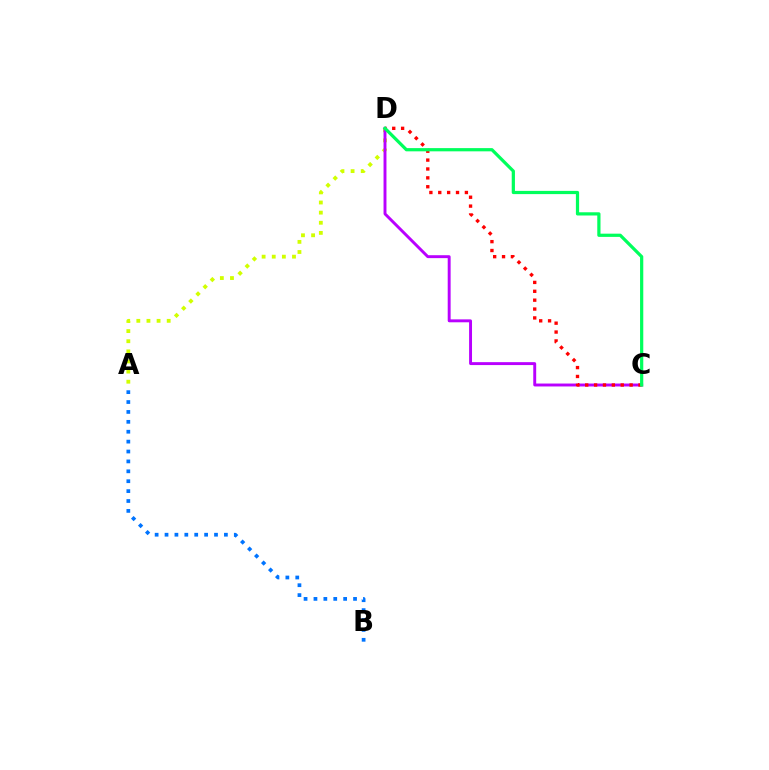{('A', 'D'): [{'color': '#d1ff00', 'line_style': 'dotted', 'thickness': 2.75}], ('C', 'D'): [{'color': '#b900ff', 'line_style': 'solid', 'thickness': 2.1}, {'color': '#ff0000', 'line_style': 'dotted', 'thickness': 2.41}, {'color': '#00ff5c', 'line_style': 'solid', 'thickness': 2.32}], ('A', 'B'): [{'color': '#0074ff', 'line_style': 'dotted', 'thickness': 2.69}]}